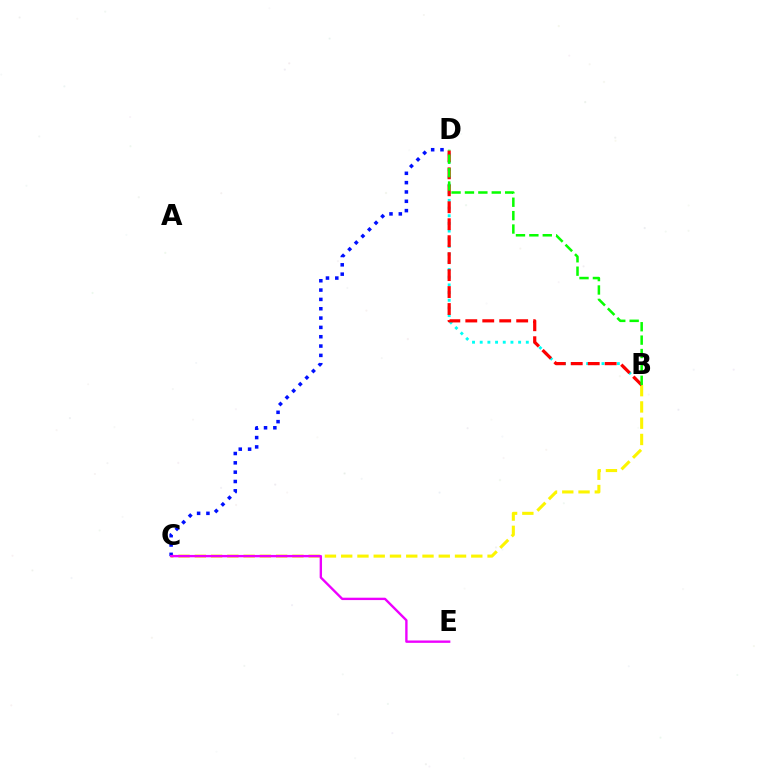{('B', 'C'): [{'color': '#fcf500', 'line_style': 'dashed', 'thickness': 2.21}], ('C', 'D'): [{'color': '#0010ff', 'line_style': 'dotted', 'thickness': 2.53}], ('B', 'D'): [{'color': '#00fff6', 'line_style': 'dotted', 'thickness': 2.09}, {'color': '#ff0000', 'line_style': 'dashed', 'thickness': 2.3}, {'color': '#08ff00', 'line_style': 'dashed', 'thickness': 1.82}], ('C', 'E'): [{'color': '#ee00ff', 'line_style': 'solid', 'thickness': 1.71}]}